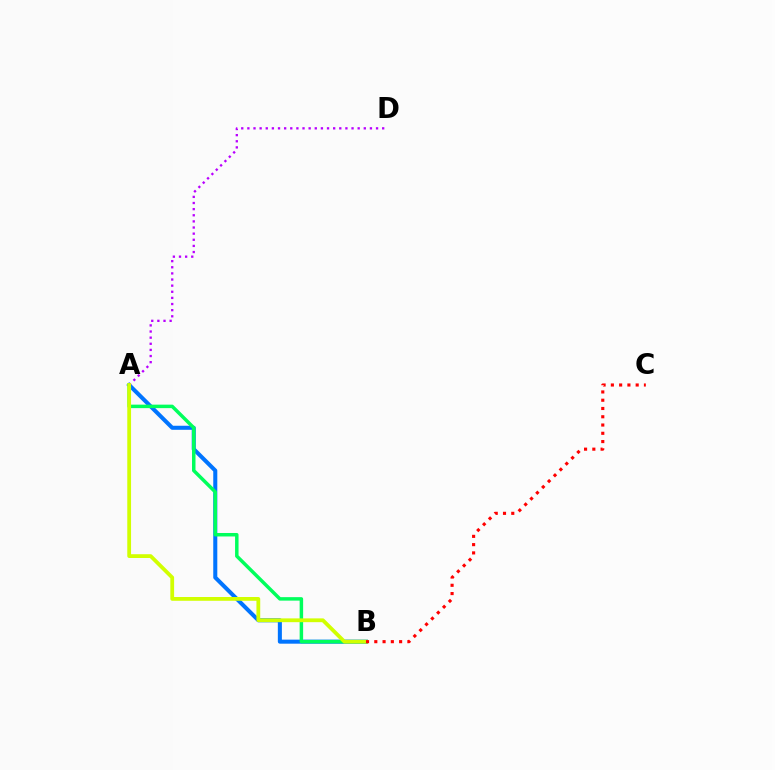{('A', 'B'): [{'color': '#0074ff', 'line_style': 'solid', 'thickness': 2.91}, {'color': '#00ff5c', 'line_style': 'solid', 'thickness': 2.5}, {'color': '#d1ff00', 'line_style': 'solid', 'thickness': 2.72}], ('A', 'D'): [{'color': '#b900ff', 'line_style': 'dotted', 'thickness': 1.66}], ('B', 'C'): [{'color': '#ff0000', 'line_style': 'dotted', 'thickness': 2.25}]}